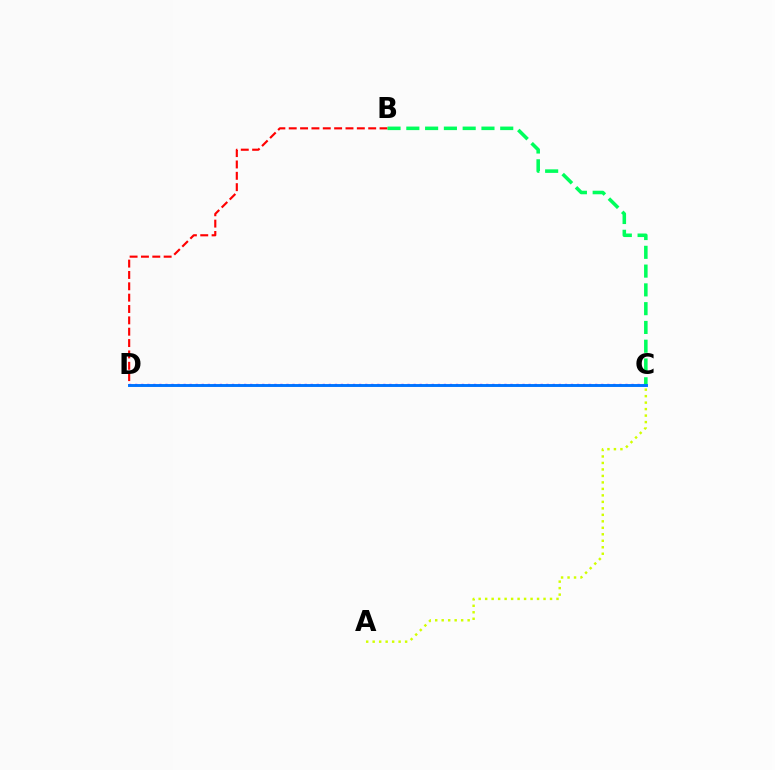{('B', 'D'): [{'color': '#ff0000', 'line_style': 'dashed', 'thickness': 1.54}], ('A', 'C'): [{'color': '#d1ff00', 'line_style': 'dotted', 'thickness': 1.76}], ('C', 'D'): [{'color': '#b900ff', 'line_style': 'dotted', 'thickness': 1.64}, {'color': '#0074ff', 'line_style': 'solid', 'thickness': 2.1}], ('B', 'C'): [{'color': '#00ff5c', 'line_style': 'dashed', 'thickness': 2.55}]}